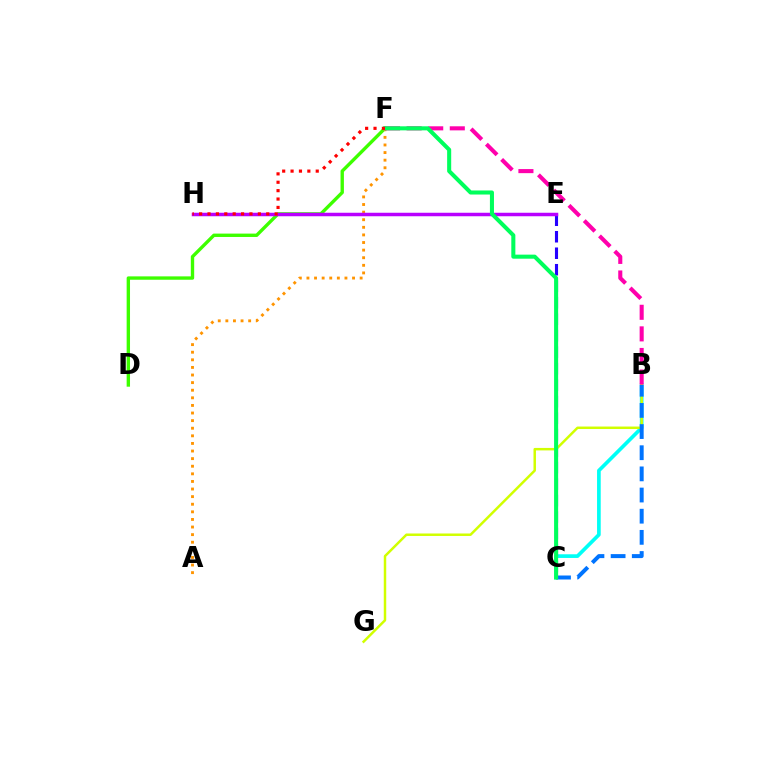{('B', 'C'): [{'color': '#00fff6', 'line_style': 'solid', 'thickness': 2.65}, {'color': '#0074ff', 'line_style': 'dashed', 'thickness': 2.87}], ('D', 'F'): [{'color': '#3dff00', 'line_style': 'solid', 'thickness': 2.42}], ('C', 'E'): [{'color': '#2500ff', 'line_style': 'dashed', 'thickness': 2.24}], ('A', 'F'): [{'color': '#ff9400', 'line_style': 'dotted', 'thickness': 2.07}], ('B', 'G'): [{'color': '#d1ff00', 'line_style': 'solid', 'thickness': 1.79}], ('E', 'H'): [{'color': '#b900ff', 'line_style': 'solid', 'thickness': 2.51}], ('B', 'F'): [{'color': '#ff00ac', 'line_style': 'dashed', 'thickness': 2.93}], ('C', 'F'): [{'color': '#00ff5c', 'line_style': 'solid', 'thickness': 2.92}], ('F', 'H'): [{'color': '#ff0000', 'line_style': 'dotted', 'thickness': 2.28}]}